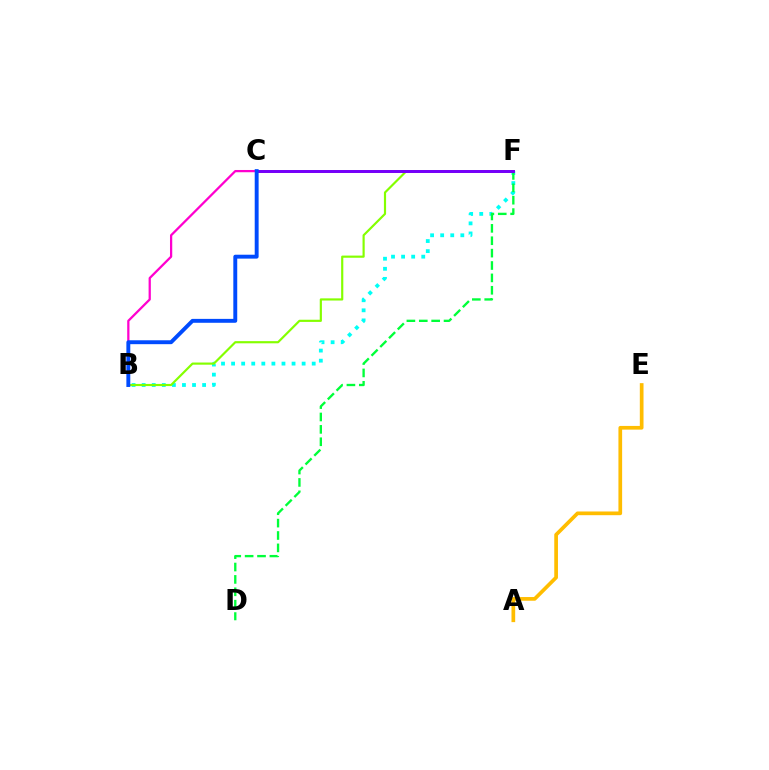{('B', 'F'): [{'color': '#00fff6', 'line_style': 'dotted', 'thickness': 2.74}, {'color': '#84ff00', 'line_style': 'solid', 'thickness': 1.56}], ('D', 'F'): [{'color': '#00ff39', 'line_style': 'dashed', 'thickness': 1.68}], ('C', 'F'): [{'color': '#ff0000', 'line_style': 'solid', 'thickness': 1.89}, {'color': '#7200ff', 'line_style': 'solid', 'thickness': 2.08}], ('B', 'C'): [{'color': '#ff00cf', 'line_style': 'solid', 'thickness': 1.62}, {'color': '#004bff', 'line_style': 'solid', 'thickness': 2.81}], ('A', 'E'): [{'color': '#ffbd00', 'line_style': 'solid', 'thickness': 2.66}]}